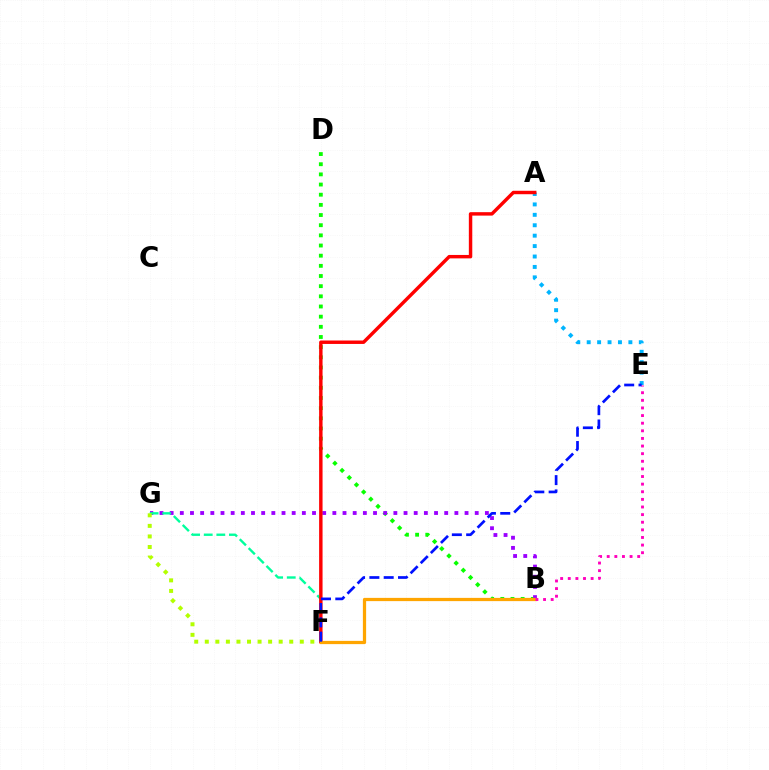{('B', 'D'): [{'color': '#08ff00', 'line_style': 'dotted', 'thickness': 2.76}], ('A', 'E'): [{'color': '#00b5ff', 'line_style': 'dotted', 'thickness': 2.83}], ('B', 'G'): [{'color': '#9b00ff', 'line_style': 'dotted', 'thickness': 2.76}], ('F', 'G'): [{'color': '#00ff9d', 'line_style': 'dashed', 'thickness': 1.71}, {'color': '#b3ff00', 'line_style': 'dotted', 'thickness': 2.87}], ('A', 'F'): [{'color': '#ff0000', 'line_style': 'solid', 'thickness': 2.47}], ('B', 'F'): [{'color': '#ffa500', 'line_style': 'solid', 'thickness': 2.34}], ('B', 'E'): [{'color': '#ff00bd', 'line_style': 'dotted', 'thickness': 2.07}], ('E', 'F'): [{'color': '#0010ff', 'line_style': 'dashed', 'thickness': 1.94}]}